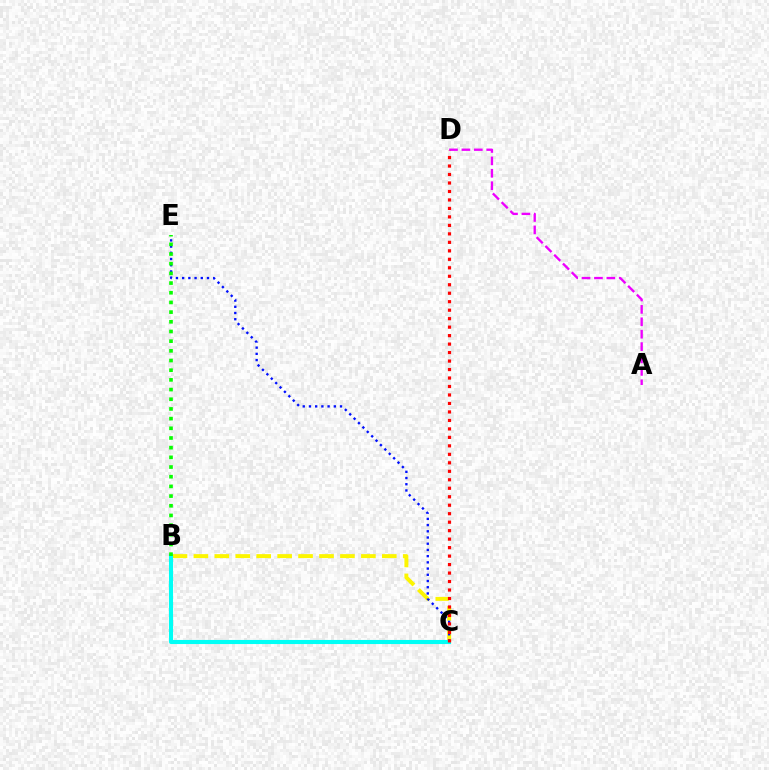{('B', 'C'): [{'color': '#fcf500', 'line_style': 'dashed', 'thickness': 2.84}, {'color': '#00fff6', 'line_style': 'solid', 'thickness': 2.95}], ('A', 'D'): [{'color': '#ee00ff', 'line_style': 'dashed', 'thickness': 1.69}], ('C', 'E'): [{'color': '#0010ff', 'line_style': 'dotted', 'thickness': 1.69}], ('B', 'E'): [{'color': '#08ff00', 'line_style': 'dotted', 'thickness': 2.63}], ('C', 'D'): [{'color': '#ff0000', 'line_style': 'dotted', 'thickness': 2.3}]}